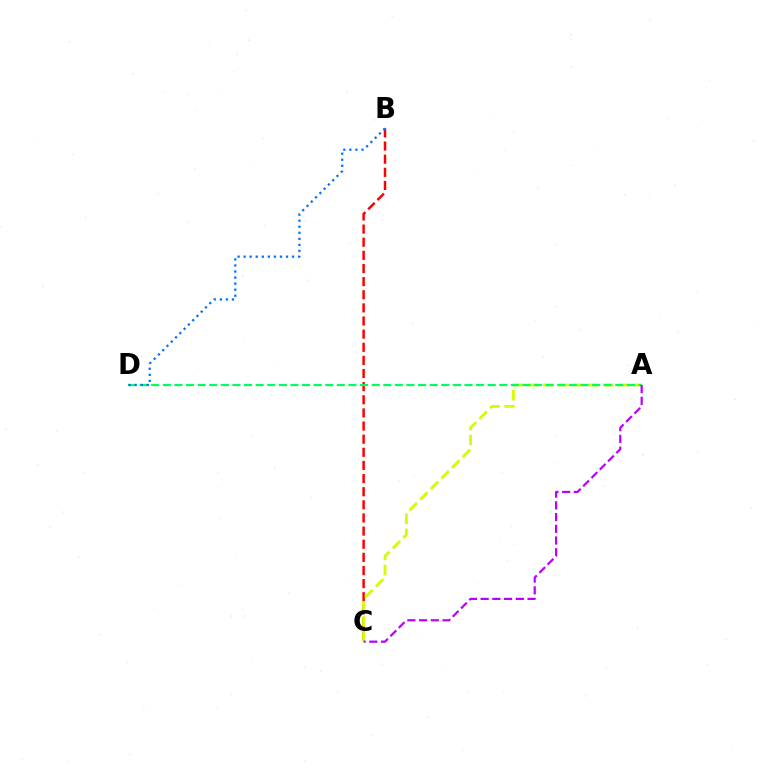{('B', 'C'): [{'color': '#ff0000', 'line_style': 'dashed', 'thickness': 1.78}], ('A', 'C'): [{'color': '#d1ff00', 'line_style': 'dashed', 'thickness': 2.04}, {'color': '#b900ff', 'line_style': 'dashed', 'thickness': 1.59}], ('A', 'D'): [{'color': '#00ff5c', 'line_style': 'dashed', 'thickness': 1.58}], ('B', 'D'): [{'color': '#0074ff', 'line_style': 'dotted', 'thickness': 1.64}]}